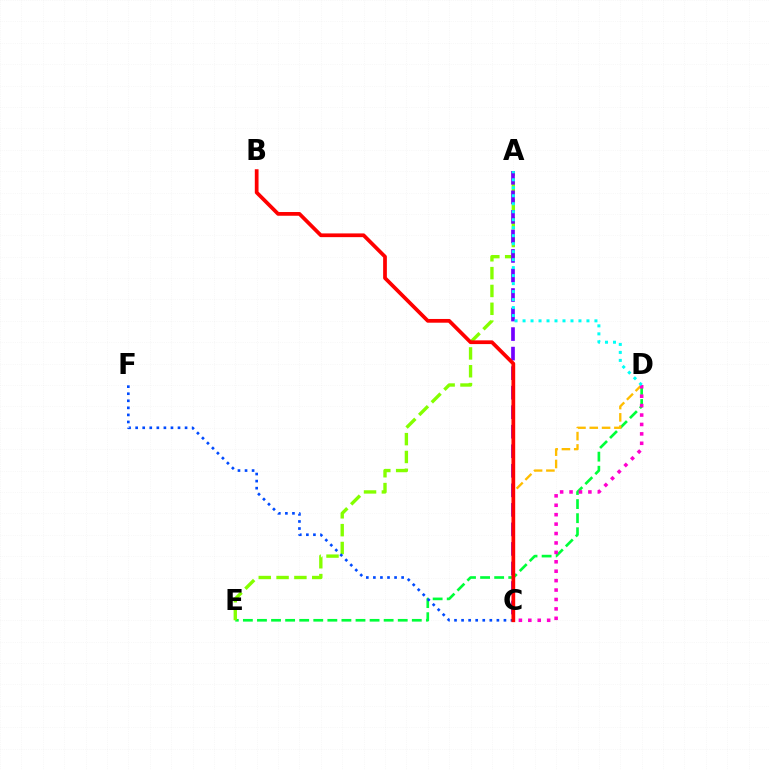{('D', 'E'): [{'color': '#00ff39', 'line_style': 'dashed', 'thickness': 1.91}], ('A', 'E'): [{'color': '#84ff00', 'line_style': 'dashed', 'thickness': 2.42}], ('A', 'C'): [{'color': '#7200ff', 'line_style': 'dashed', 'thickness': 2.65}], ('C', 'D'): [{'color': '#ffbd00', 'line_style': 'dashed', 'thickness': 1.67}, {'color': '#ff00cf', 'line_style': 'dotted', 'thickness': 2.56}], ('C', 'F'): [{'color': '#004bff', 'line_style': 'dotted', 'thickness': 1.92}], ('A', 'D'): [{'color': '#00fff6', 'line_style': 'dotted', 'thickness': 2.17}], ('B', 'C'): [{'color': '#ff0000', 'line_style': 'solid', 'thickness': 2.69}]}